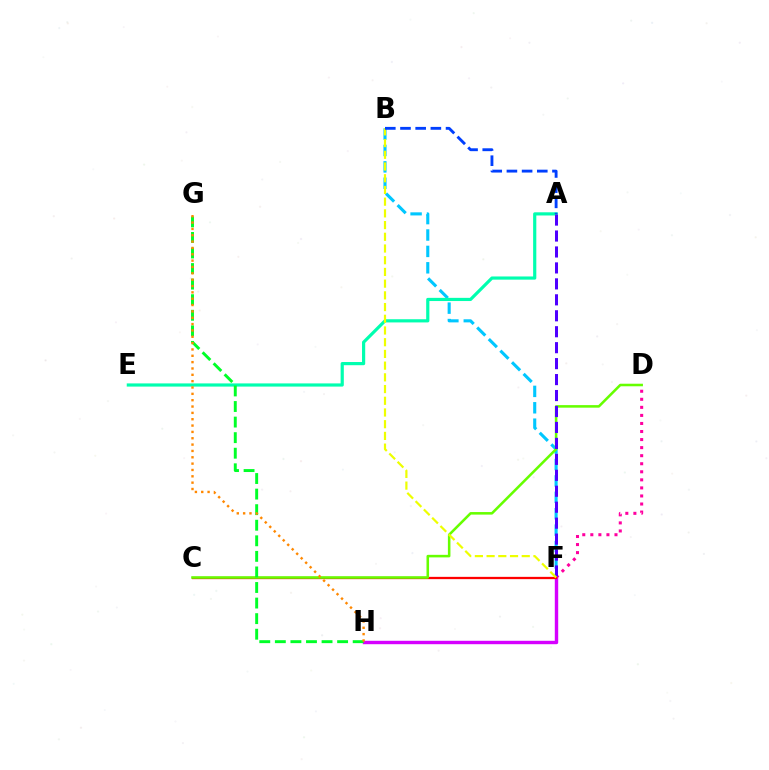{('B', 'F'): [{'color': '#00c7ff', 'line_style': 'dashed', 'thickness': 2.23}, {'color': '#eeff00', 'line_style': 'dashed', 'thickness': 1.59}], ('F', 'H'): [{'color': '#d600ff', 'line_style': 'solid', 'thickness': 2.45}], ('A', 'E'): [{'color': '#00ffaf', 'line_style': 'solid', 'thickness': 2.29}], ('D', 'F'): [{'color': '#ff00a0', 'line_style': 'dotted', 'thickness': 2.19}], ('C', 'F'): [{'color': '#ff0000', 'line_style': 'solid', 'thickness': 1.64}], ('C', 'D'): [{'color': '#66ff00', 'line_style': 'solid', 'thickness': 1.84}], ('A', 'F'): [{'color': '#4f00ff', 'line_style': 'dashed', 'thickness': 2.17}], ('G', 'H'): [{'color': '#00ff27', 'line_style': 'dashed', 'thickness': 2.11}, {'color': '#ff8800', 'line_style': 'dotted', 'thickness': 1.72}], ('A', 'B'): [{'color': '#003fff', 'line_style': 'dashed', 'thickness': 2.06}]}